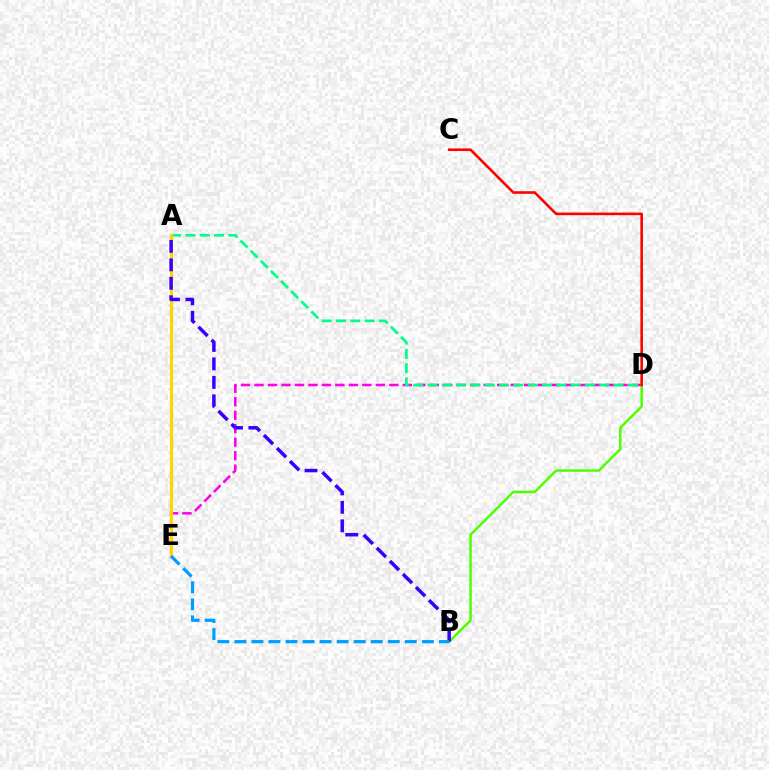{('D', 'E'): [{'color': '#ff00ed', 'line_style': 'dashed', 'thickness': 1.83}], ('B', 'D'): [{'color': '#4fff00', 'line_style': 'solid', 'thickness': 1.79}], ('A', 'D'): [{'color': '#00ff86', 'line_style': 'dashed', 'thickness': 1.94}], ('C', 'D'): [{'color': '#ff0000', 'line_style': 'solid', 'thickness': 1.87}], ('A', 'E'): [{'color': '#ffd500', 'line_style': 'solid', 'thickness': 2.29}], ('A', 'B'): [{'color': '#3700ff', 'line_style': 'dashed', 'thickness': 2.51}], ('B', 'E'): [{'color': '#009eff', 'line_style': 'dashed', 'thickness': 2.32}]}